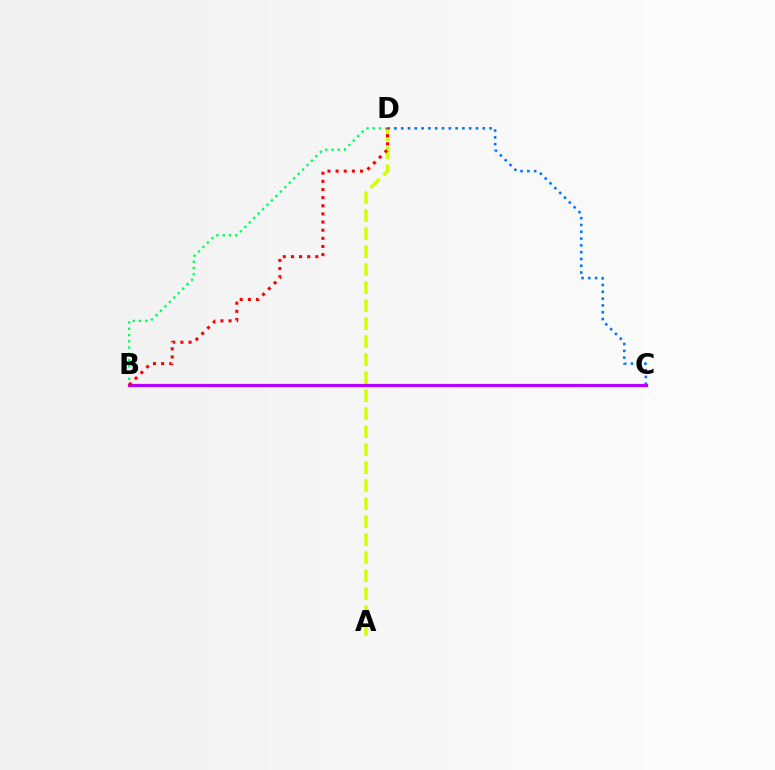{('A', 'D'): [{'color': '#d1ff00', 'line_style': 'dashed', 'thickness': 2.45}], ('C', 'D'): [{'color': '#0074ff', 'line_style': 'dotted', 'thickness': 1.85}], ('B', 'D'): [{'color': '#00ff5c', 'line_style': 'dotted', 'thickness': 1.7}, {'color': '#ff0000', 'line_style': 'dotted', 'thickness': 2.21}], ('B', 'C'): [{'color': '#b900ff', 'line_style': 'solid', 'thickness': 2.28}]}